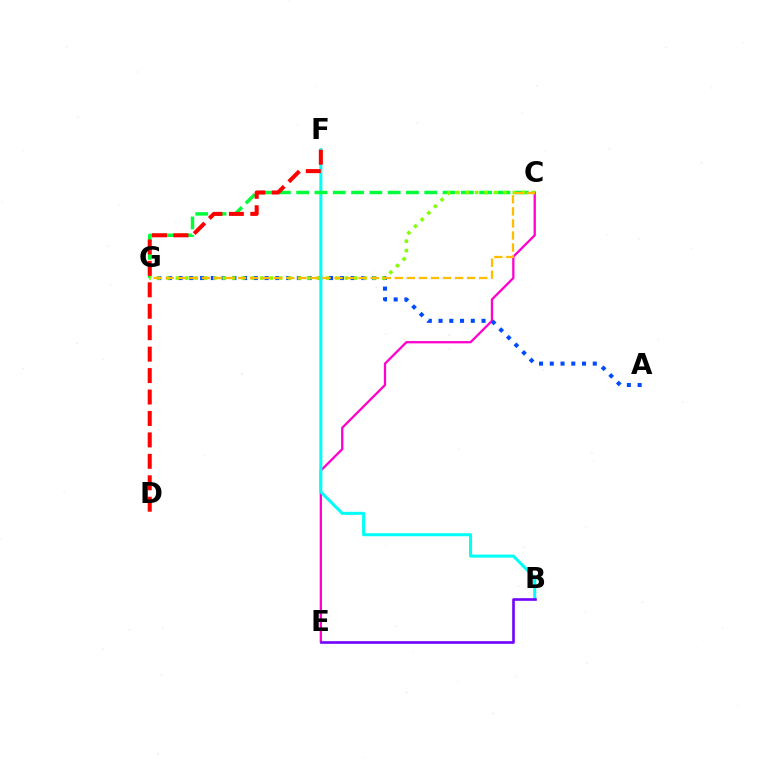{('C', 'E'): [{'color': '#ff00cf', 'line_style': 'solid', 'thickness': 1.65}], ('A', 'G'): [{'color': '#004bff', 'line_style': 'dotted', 'thickness': 2.92}], ('B', 'F'): [{'color': '#00fff6', 'line_style': 'solid', 'thickness': 2.19}], ('C', 'G'): [{'color': '#00ff39', 'line_style': 'dashed', 'thickness': 2.49}, {'color': '#84ff00', 'line_style': 'dotted', 'thickness': 2.55}, {'color': '#ffbd00', 'line_style': 'dashed', 'thickness': 1.64}], ('D', 'F'): [{'color': '#ff0000', 'line_style': 'dashed', 'thickness': 2.91}], ('B', 'E'): [{'color': '#7200ff', 'line_style': 'solid', 'thickness': 1.88}]}